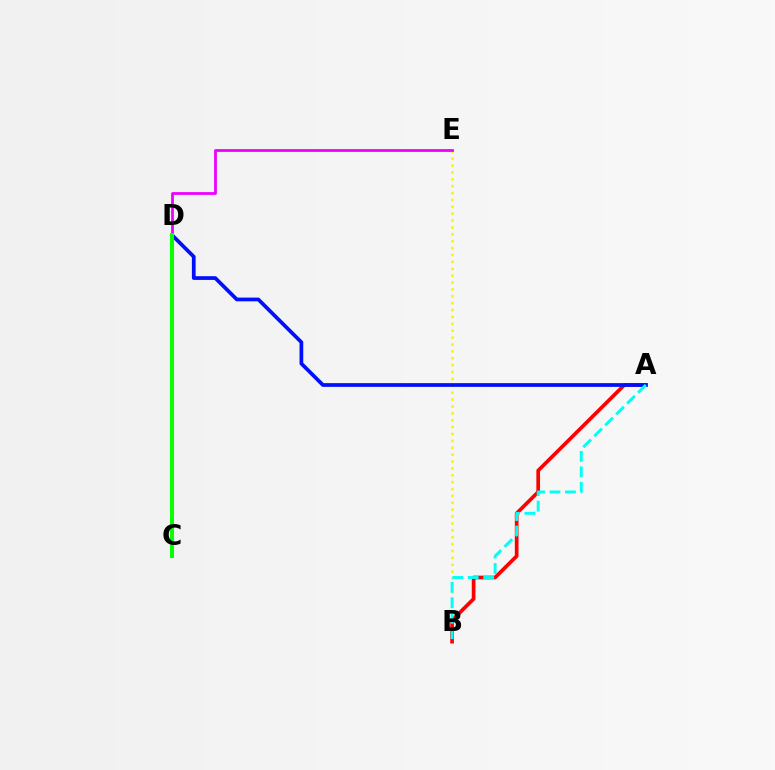{('B', 'E'): [{'color': '#fcf500', 'line_style': 'dotted', 'thickness': 1.87}], ('D', 'E'): [{'color': '#ee00ff', 'line_style': 'solid', 'thickness': 2.01}], ('A', 'B'): [{'color': '#ff0000', 'line_style': 'solid', 'thickness': 2.66}, {'color': '#00fff6', 'line_style': 'dashed', 'thickness': 2.1}], ('A', 'D'): [{'color': '#0010ff', 'line_style': 'solid', 'thickness': 2.69}], ('C', 'D'): [{'color': '#08ff00', 'line_style': 'solid', 'thickness': 2.89}]}